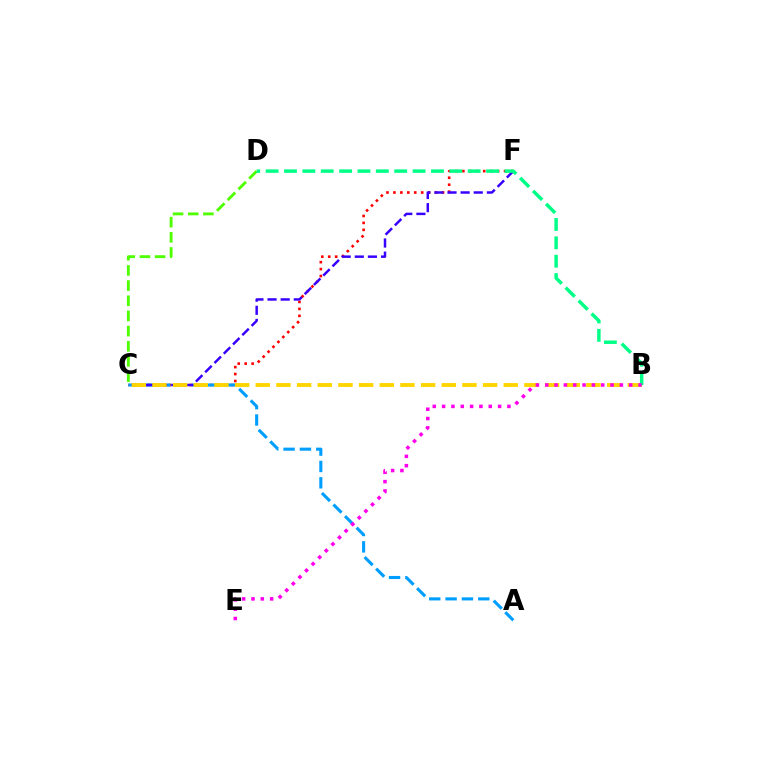{('C', 'F'): [{'color': '#ff0000', 'line_style': 'dotted', 'thickness': 1.89}, {'color': '#3700ff', 'line_style': 'dashed', 'thickness': 1.78}], ('A', 'C'): [{'color': '#009eff', 'line_style': 'dashed', 'thickness': 2.22}], ('C', 'D'): [{'color': '#4fff00', 'line_style': 'dashed', 'thickness': 2.06}], ('B', 'C'): [{'color': '#ffd500', 'line_style': 'dashed', 'thickness': 2.81}], ('B', 'D'): [{'color': '#00ff86', 'line_style': 'dashed', 'thickness': 2.5}], ('B', 'E'): [{'color': '#ff00ed', 'line_style': 'dotted', 'thickness': 2.54}]}